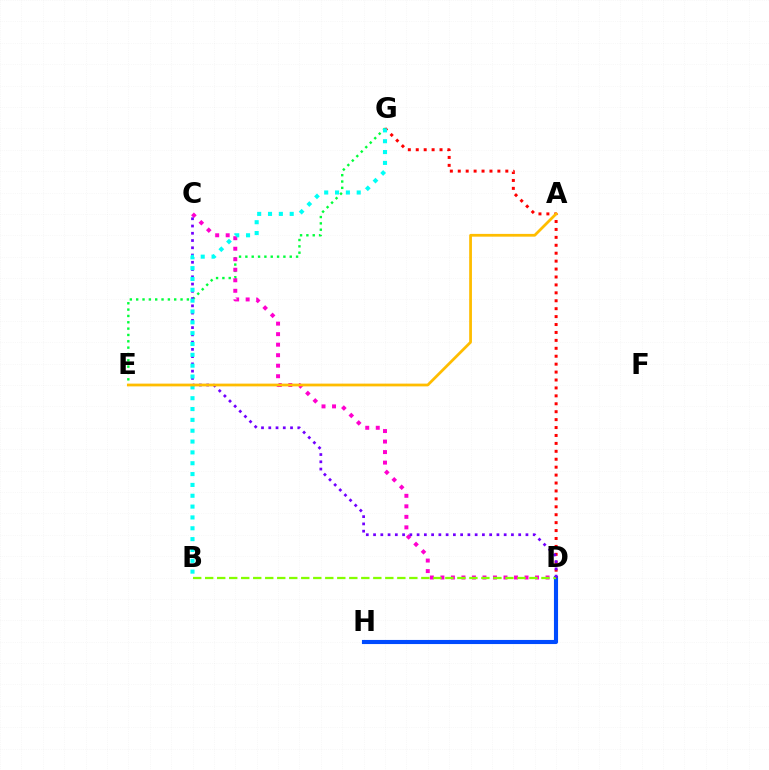{('D', 'H'): [{'color': '#004bff', 'line_style': 'solid', 'thickness': 2.96}], ('E', 'G'): [{'color': '#00ff39', 'line_style': 'dotted', 'thickness': 1.72}], ('C', 'D'): [{'color': '#ff00cf', 'line_style': 'dotted', 'thickness': 2.86}, {'color': '#7200ff', 'line_style': 'dotted', 'thickness': 1.97}], ('D', 'G'): [{'color': '#ff0000', 'line_style': 'dotted', 'thickness': 2.15}], ('B', 'D'): [{'color': '#84ff00', 'line_style': 'dashed', 'thickness': 1.63}], ('B', 'G'): [{'color': '#00fff6', 'line_style': 'dotted', 'thickness': 2.95}], ('A', 'E'): [{'color': '#ffbd00', 'line_style': 'solid', 'thickness': 1.99}]}